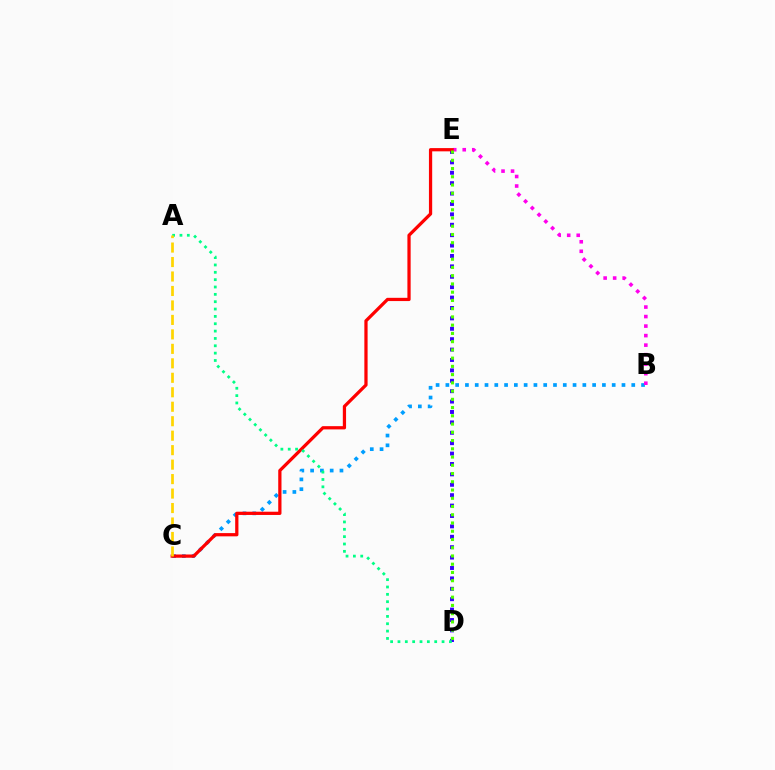{('B', 'C'): [{'color': '#009eff', 'line_style': 'dotted', 'thickness': 2.66}], ('D', 'E'): [{'color': '#3700ff', 'line_style': 'dotted', 'thickness': 2.83}, {'color': '#4fff00', 'line_style': 'dotted', 'thickness': 2.24}], ('B', 'E'): [{'color': '#ff00ed', 'line_style': 'dotted', 'thickness': 2.59}], ('C', 'E'): [{'color': '#ff0000', 'line_style': 'solid', 'thickness': 2.34}], ('A', 'D'): [{'color': '#00ff86', 'line_style': 'dotted', 'thickness': 2.0}], ('A', 'C'): [{'color': '#ffd500', 'line_style': 'dashed', 'thickness': 1.97}]}